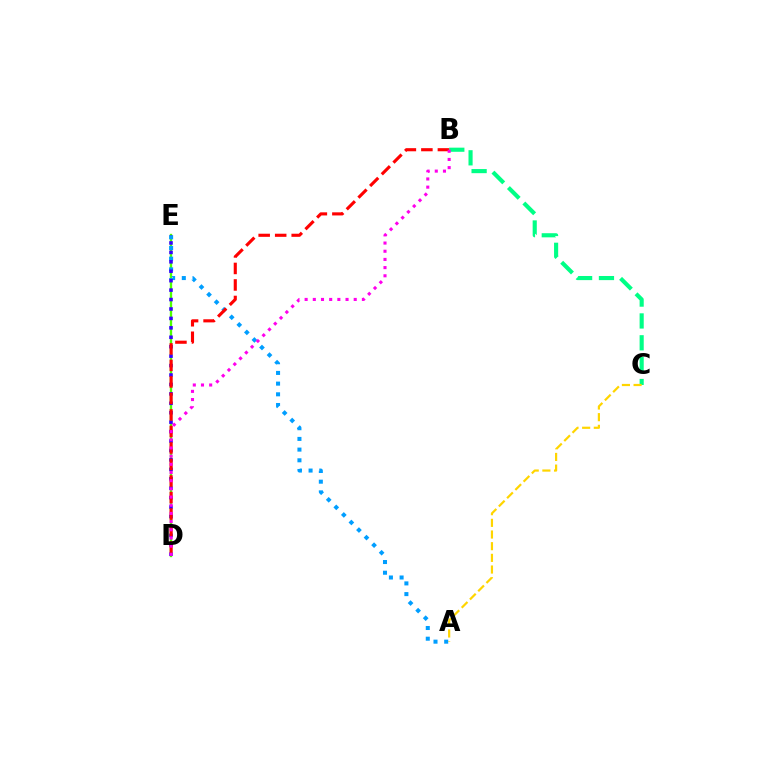{('D', 'E'): [{'color': '#4fff00', 'line_style': 'solid', 'thickness': 1.69}, {'color': '#3700ff', 'line_style': 'dotted', 'thickness': 2.56}], ('B', 'C'): [{'color': '#00ff86', 'line_style': 'dashed', 'thickness': 2.97}], ('A', 'C'): [{'color': '#ffd500', 'line_style': 'dashed', 'thickness': 1.59}], ('A', 'E'): [{'color': '#009eff', 'line_style': 'dotted', 'thickness': 2.91}], ('B', 'D'): [{'color': '#ff0000', 'line_style': 'dashed', 'thickness': 2.24}, {'color': '#ff00ed', 'line_style': 'dotted', 'thickness': 2.22}]}